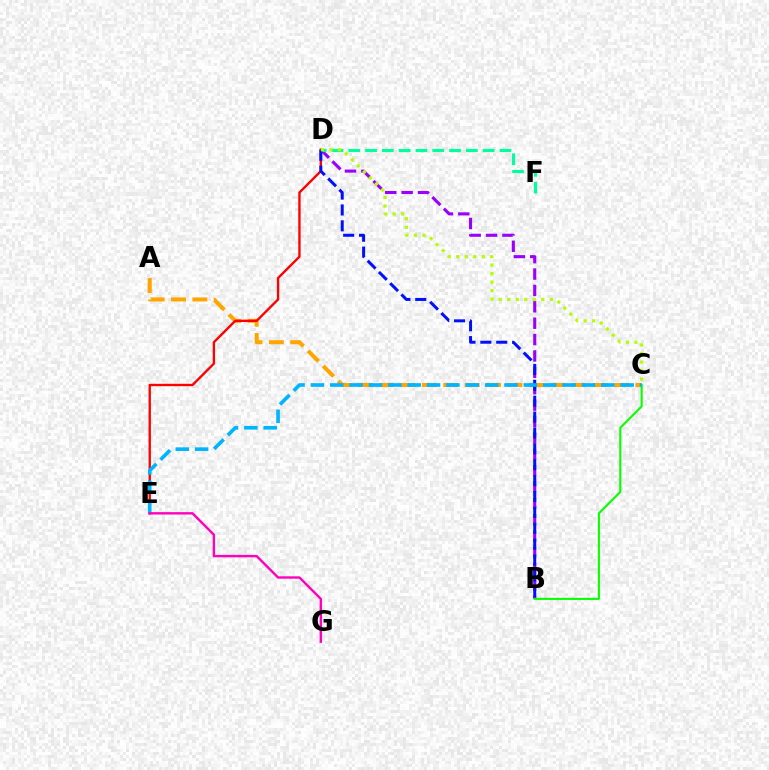{('B', 'D'): [{'color': '#9b00ff', 'line_style': 'dashed', 'thickness': 2.23}, {'color': '#0010ff', 'line_style': 'dashed', 'thickness': 2.16}], ('A', 'C'): [{'color': '#ffa500', 'line_style': 'dashed', 'thickness': 2.9}], ('D', 'E'): [{'color': '#ff0000', 'line_style': 'solid', 'thickness': 1.7}], ('B', 'C'): [{'color': '#08ff00', 'line_style': 'solid', 'thickness': 1.51}], ('D', 'F'): [{'color': '#00ff9d', 'line_style': 'dashed', 'thickness': 2.28}], ('C', 'E'): [{'color': '#00b5ff', 'line_style': 'dashed', 'thickness': 2.63}], ('C', 'D'): [{'color': '#b3ff00', 'line_style': 'dotted', 'thickness': 2.32}], ('E', 'G'): [{'color': '#ff00bd', 'line_style': 'solid', 'thickness': 1.72}]}